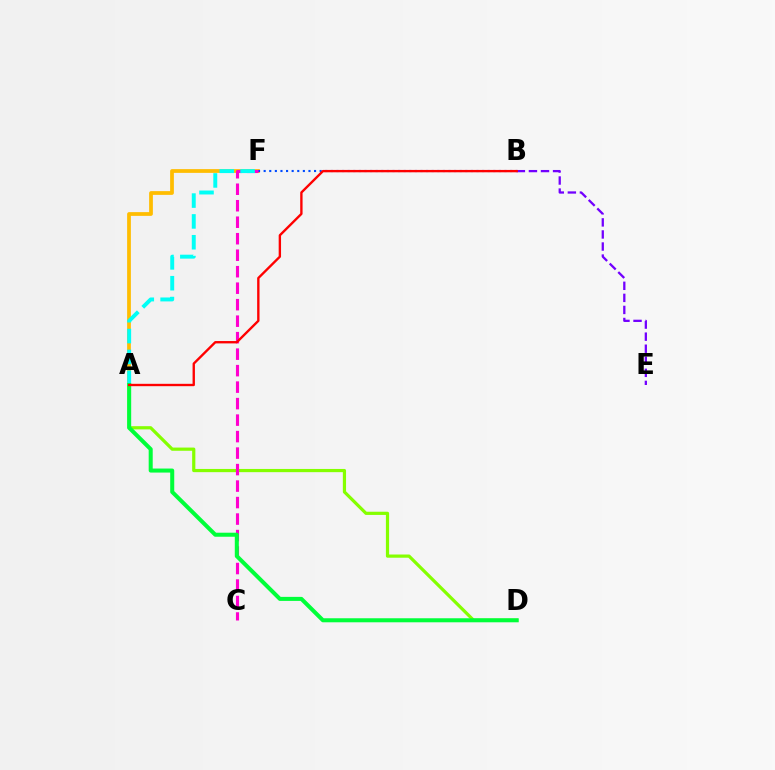{('A', 'F'): [{'color': '#ffbd00', 'line_style': 'solid', 'thickness': 2.69}, {'color': '#00fff6', 'line_style': 'dashed', 'thickness': 2.83}], ('A', 'D'): [{'color': '#84ff00', 'line_style': 'solid', 'thickness': 2.31}, {'color': '#00ff39', 'line_style': 'solid', 'thickness': 2.9}], ('B', 'E'): [{'color': '#7200ff', 'line_style': 'dashed', 'thickness': 1.64}], ('B', 'F'): [{'color': '#004bff', 'line_style': 'dotted', 'thickness': 1.52}], ('C', 'F'): [{'color': '#ff00cf', 'line_style': 'dashed', 'thickness': 2.24}], ('A', 'B'): [{'color': '#ff0000', 'line_style': 'solid', 'thickness': 1.7}]}